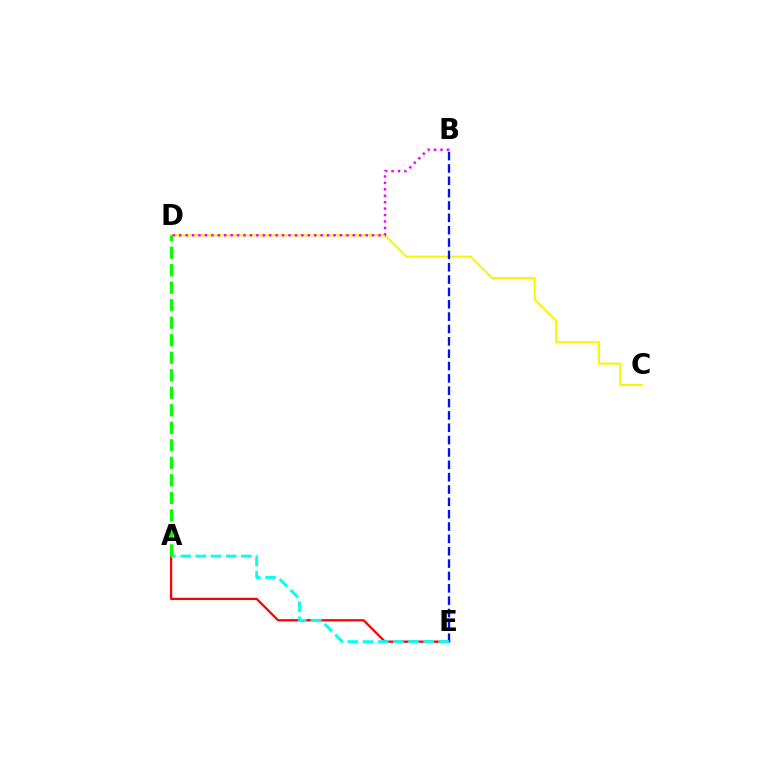{('C', 'D'): [{'color': '#fcf500', 'line_style': 'solid', 'thickness': 1.51}], ('B', 'D'): [{'color': '#ee00ff', 'line_style': 'dotted', 'thickness': 1.75}], ('A', 'E'): [{'color': '#ff0000', 'line_style': 'solid', 'thickness': 1.62}, {'color': '#00fff6', 'line_style': 'dashed', 'thickness': 2.06}], ('B', 'E'): [{'color': '#0010ff', 'line_style': 'dashed', 'thickness': 1.68}], ('A', 'D'): [{'color': '#08ff00', 'line_style': 'dashed', 'thickness': 2.38}]}